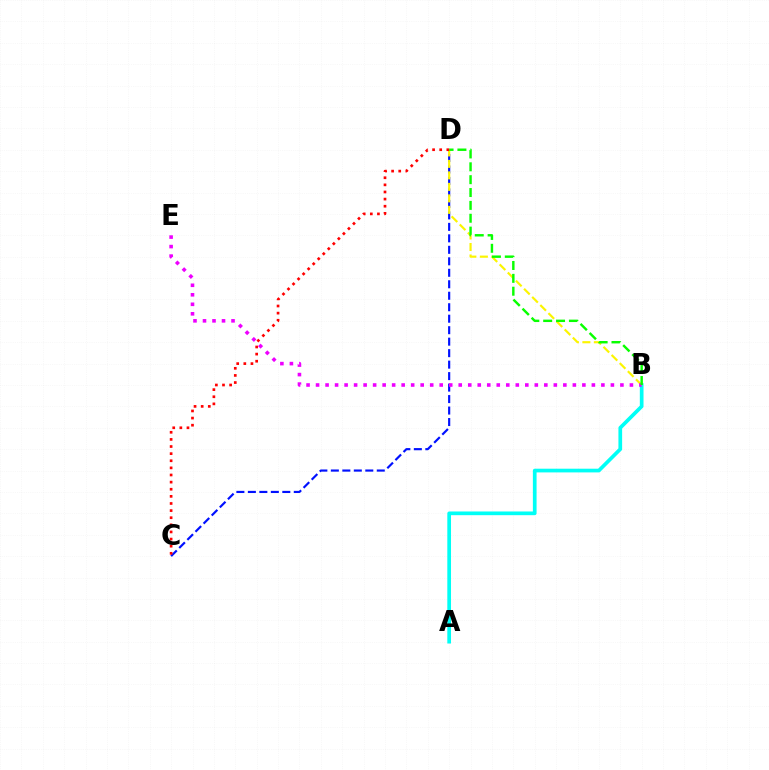{('A', 'B'): [{'color': '#00fff6', 'line_style': 'solid', 'thickness': 2.66}], ('C', 'D'): [{'color': '#0010ff', 'line_style': 'dashed', 'thickness': 1.56}, {'color': '#ff0000', 'line_style': 'dotted', 'thickness': 1.93}], ('B', 'D'): [{'color': '#fcf500', 'line_style': 'dashed', 'thickness': 1.56}, {'color': '#08ff00', 'line_style': 'dashed', 'thickness': 1.75}], ('B', 'E'): [{'color': '#ee00ff', 'line_style': 'dotted', 'thickness': 2.58}]}